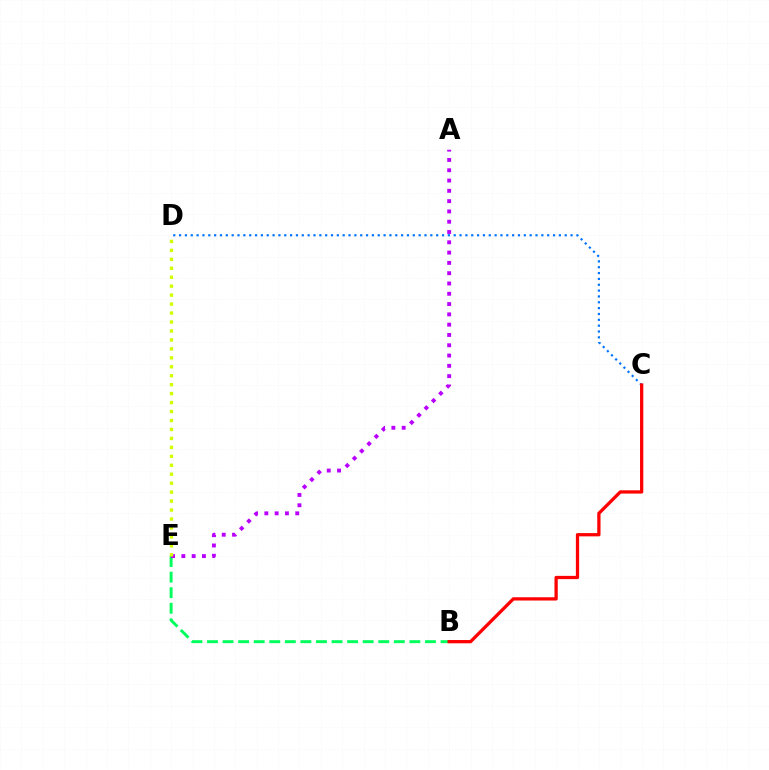{('C', 'D'): [{'color': '#0074ff', 'line_style': 'dotted', 'thickness': 1.59}], ('B', 'E'): [{'color': '#00ff5c', 'line_style': 'dashed', 'thickness': 2.11}], ('B', 'C'): [{'color': '#ff0000', 'line_style': 'solid', 'thickness': 2.35}], ('A', 'E'): [{'color': '#b900ff', 'line_style': 'dotted', 'thickness': 2.8}], ('D', 'E'): [{'color': '#d1ff00', 'line_style': 'dotted', 'thickness': 2.43}]}